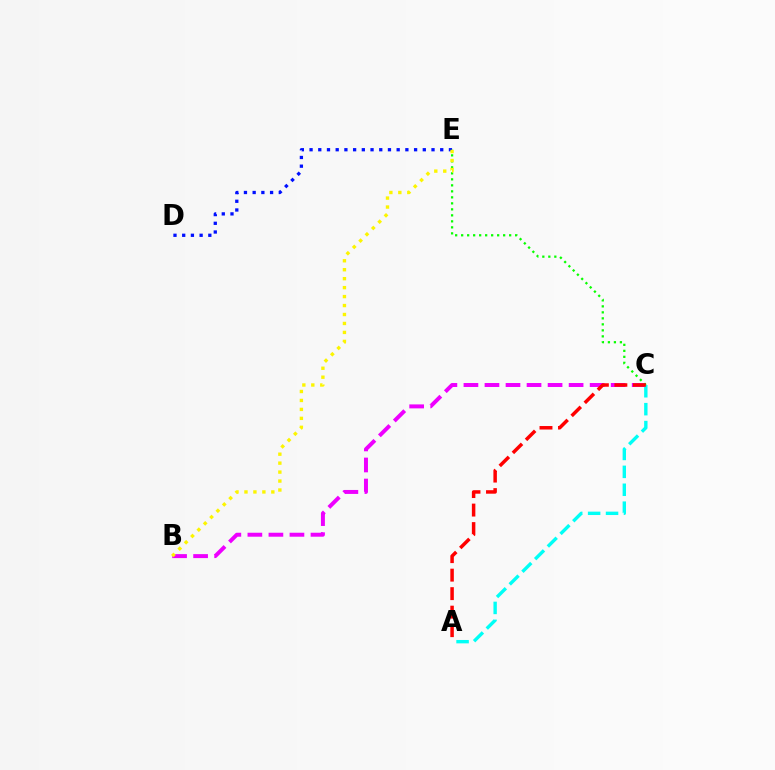{('B', 'C'): [{'color': '#ee00ff', 'line_style': 'dashed', 'thickness': 2.86}], ('D', 'E'): [{'color': '#0010ff', 'line_style': 'dotted', 'thickness': 2.37}], ('C', 'E'): [{'color': '#08ff00', 'line_style': 'dotted', 'thickness': 1.63}], ('A', 'C'): [{'color': '#00fff6', 'line_style': 'dashed', 'thickness': 2.43}, {'color': '#ff0000', 'line_style': 'dashed', 'thickness': 2.51}], ('B', 'E'): [{'color': '#fcf500', 'line_style': 'dotted', 'thickness': 2.43}]}